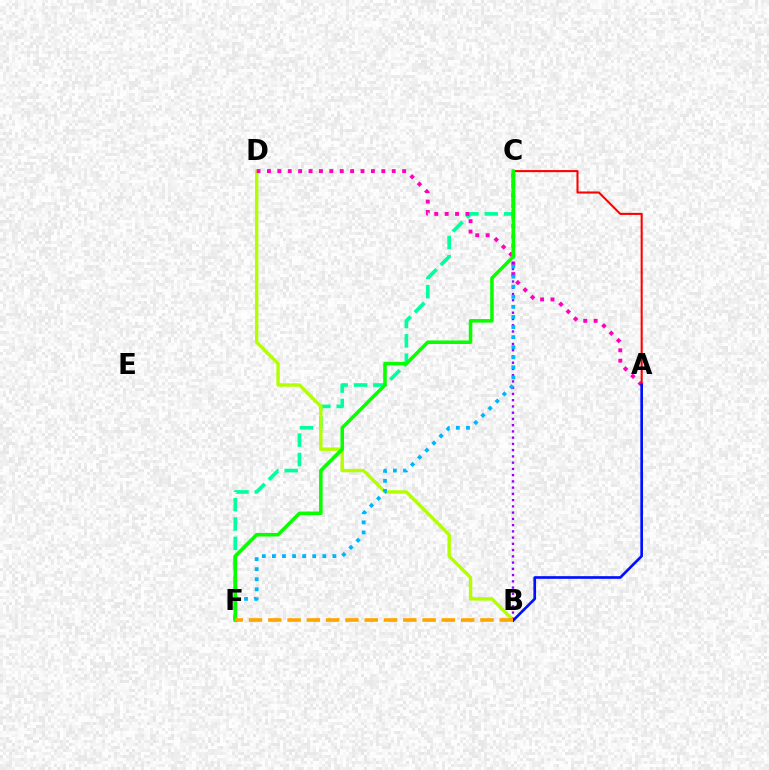{('C', 'F'): [{'color': '#00ff9d', 'line_style': 'dashed', 'thickness': 2.63}, {'color': '#00b5ff', 'line_style': 'dotted', 'thickness': 2.74}, {'color': '#08ff00', 'line_style': 'solid', 'thickness': 2.55}], ('B', 'D'): [{'color': '#b3ff00', 'line_style': 'solid', 'thickness': 2.45}], ('A', 'D'): [{'color': '#ff00bd', 'line_style': 'dotted', 'thickness': 2.82}], ('B', 'C'): [{'color': '#9b00ff', 'line_style': 'dotted', 'thickness': 1.7}], ('A', 'C'): [{'color': '#ff0000', 'line_style': 'solid', 'thickness': 1.5}], ('A', 'B'): [{'color': '#0010ff', 'line_style': 'solid', 'thickness': 1.92}], ('B', 'F'): [{'color': '#ffa500', 'line_style': 'dashed', 'thickness': 2.62}]}